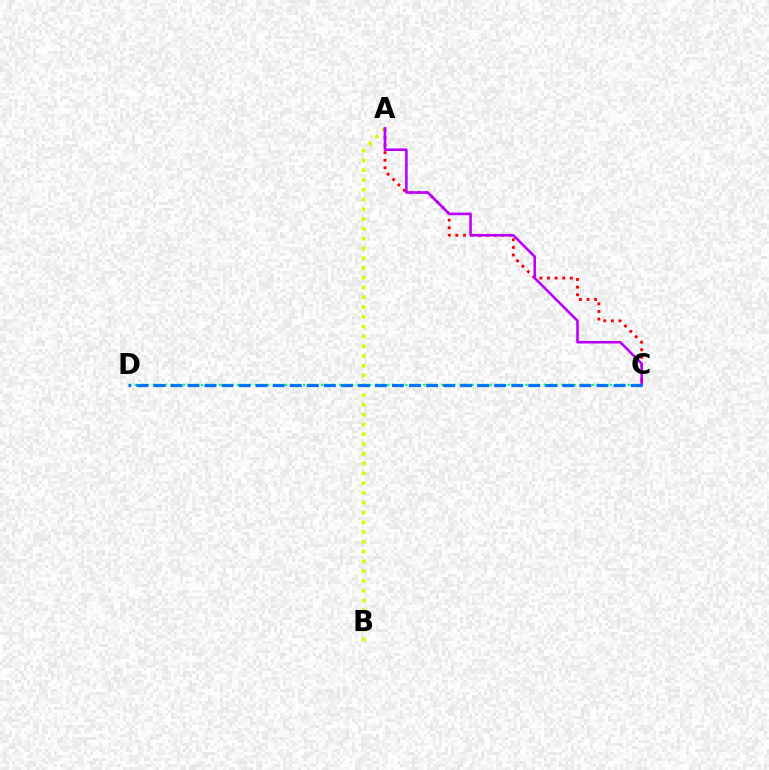{('A', 'B'): [{'color': '#d1ff00', 'line_style': 'dotted', 'thickness': 2.66}], ('C', 'D'): [{'color': '#00ff5c', 'line_style': 'dotted', 'thickness': 1.63}, {'color': '#0074ff', 'line_style': 'dashed', 'thickness': 2.32}], ('A', 'C'): [{'color': '#ff0000', 'line_style': 'dotted', 'thickness': 2.07}, {'color': '#b900ff', 'line_style': 'solid', 'thickness': 1.86}]}